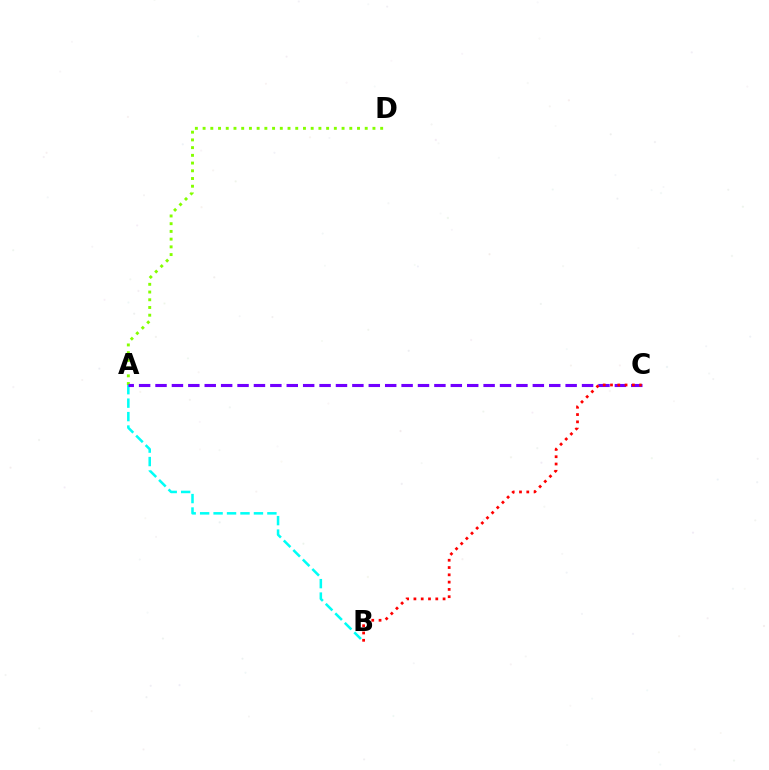{('A', 'B'): [{'color': '#00fff6', 'line_style': 'dashed', 'thickness': 1.83}], ('A', 'D'): [{'color': '#84ff00', 'line_style': 'dotted', 'thickness': 2.1}], ('A', 'C'): [{'color': '#7200ff', 'line_style': 'dashed', 'thickness': 2.23}], ('B', 'C'): [{'color': '#ff0000', 'line_style': 'dotted', 'thickness': 1.98}]}